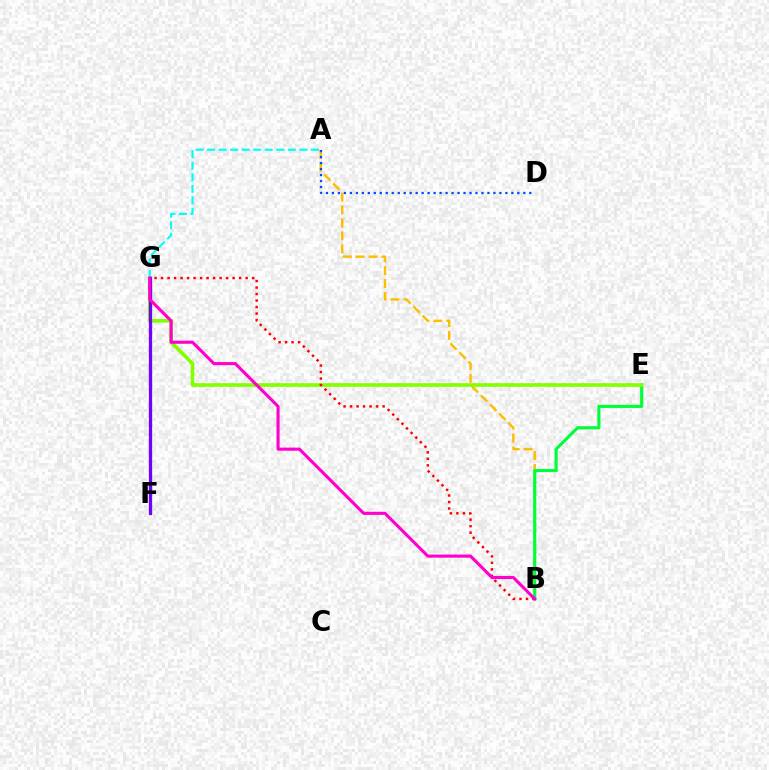{('A', 'B'): [{'color': '#ffbd00', 'line_style': 'dashed', 'thickness': 1.76}], ('A', 'D'): [{'color': '#004bff', 'line_style': 'dotted', 'thickness': 1.62}], ('B', 'E'): [{'color': '#00ff39', 'line_style': 'solid', 'thickness': 2.26}], ('E', 'G'): [{'color': '#84ff00', 'line_style': 'solid', 'thickness': 2.61}], ('B', 'G'): [{'color': '#ff0000', 'line_style': 'dotted', 'thickness': 1.77}, {'color': '#ff00cf', 'line_style': 'solid', 'thickness': 2.24}], ('F', 'G'): [{'color': '#7200ff', 'line_style': 'solid', 'thickness': 2.36}], ('A', 'G'): [{'color': '#00fff6', 'line_style': 'dashed', 'thickness': 1.57}]}